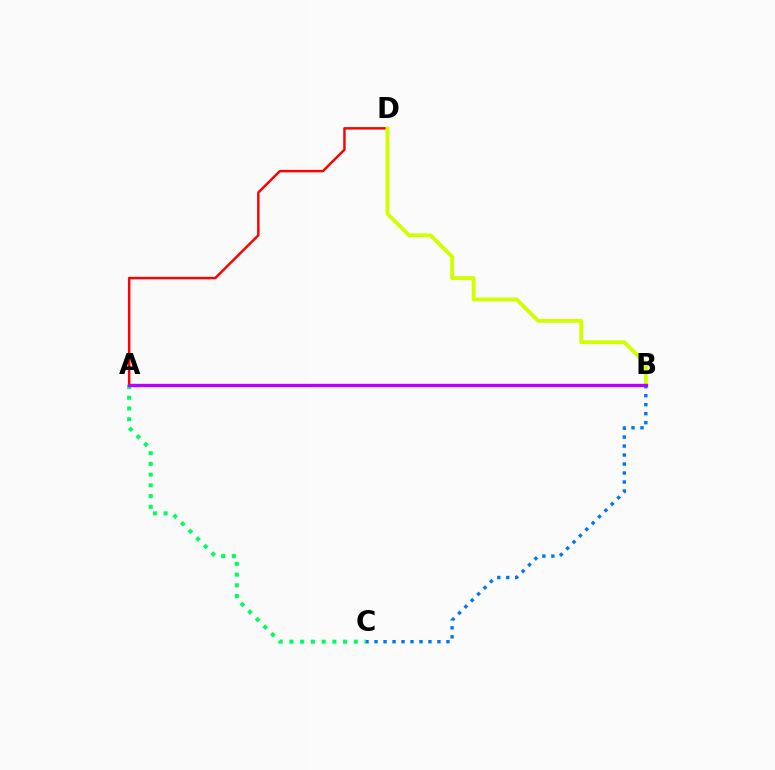{('A', 'C'): [{'color': '#00ff5c', 'line_style': 'dotted', 'thickness': 2.92}], ('A', 'D'): [{'color': '#ff0000', 'line_style': 'solid', 'thickness': 1.77}], ('B', 'C'): [{'color': '#0074ff', 'line_style': 'dotted', 'thickness': 2.44}], ('B', 'D'): [{'color': '#d1ff00', 'line_style': 'solid', 'thickness': 2.76}], ('A', 'B'): [{'color': '#b900ff', 'line_style': 'solid', 'thickness': 2.41}]}